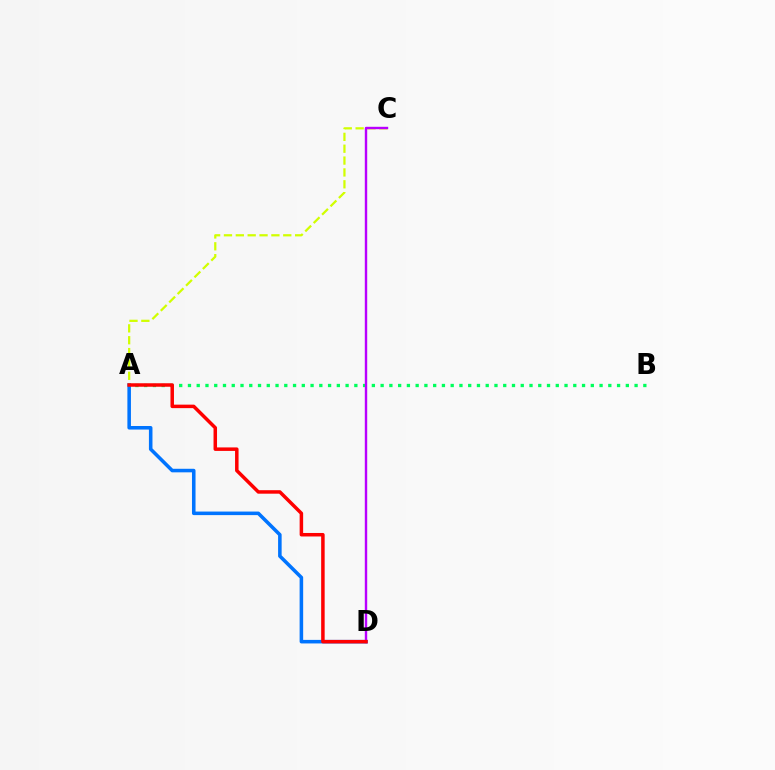{('A', 'D'): [{'color': '#0074ff', 'line_style': 'solid', 'thickness': 2.56}, {'color': '#ff0000', 'line_style': 'solid', 'thickness': 2.52}], ('A', 'C'): [{'color': '#d1ff00', 'line_style': 'dashed', 'thickness': 1.61}], ('A', 'B'): [{'color': '#00ff5c', 'line_style': 'dotted', 'thickness': 2.38}], ('C', 'D'): [{'color': '#b900ff', 'line_style': 'solid', 'thickness': 1.73}]}